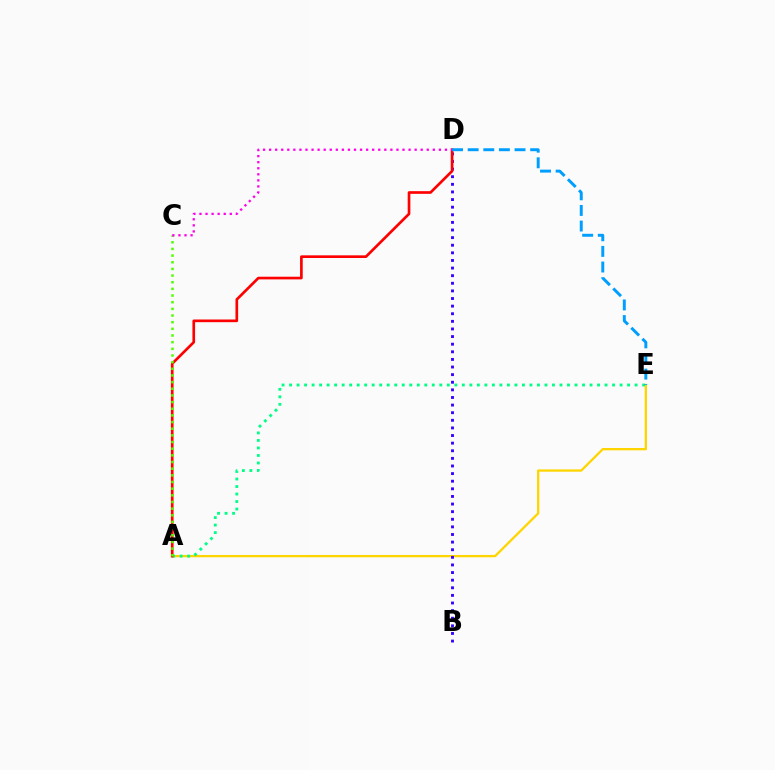{('A', 'E'): [{'color': '#ffd500', 'line_style': 'solid', 'thickness': 1.66}, {'color': '#00ff86', 'line_style': 'dotted', 'thickness': 2.04}], ('B', 'D'): [{'color': '#3700ff', 'line_style': 'dotted', 'thickness': 2.07}], ('A', 'D'): [{'color': '#ff0000', 'line_style': 'solid', 'thickness': 1.92}], ('D', 'E'): [{'color': '#009eff', 'line_style': 'dashed', 'thickness': 2.12}], ('A', 'C'): [{'color': '#4fff00', 'line_style': 'dotted', 'thickness': 1.81}], ('C', 'D'): [{'color': '#ff00ed', 'line_style': 'dotted', 'thickness': 1.65}]}